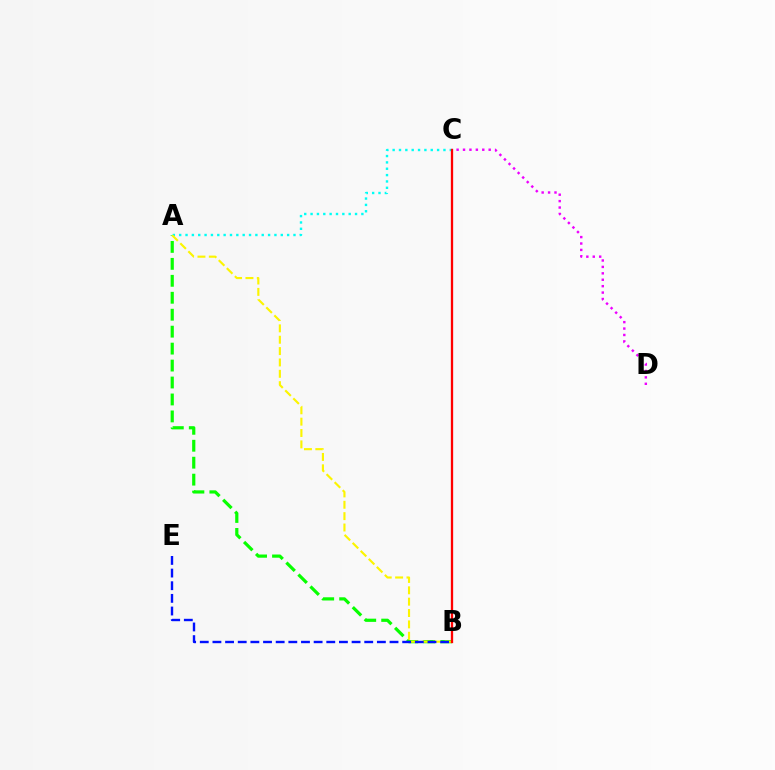{('A', 'B'): [{'color': '#08ff00', 'line_style': 'dashed', 'thickness': 2.3}, {'color': '#fcf500', 'line_style': 'dashed', 'thickness': 1.54}], ('A', 'C'): [{'color': '#00fff6', 'line_style': 'dotted', 'thickness': 1.73}], ('C', 'D'): [{'color': '#ee00ff', 'line_style': 'dotted', 'thickness': 1.74}], ('B', 'C'): [{'color': '#ff0000', 'line_style': 'solid', 'thickness': 1.65}], ('B', 'E'): [{'color': '#0010ff', 'line_style': 'dashed', 'thickness': 1.72}]}